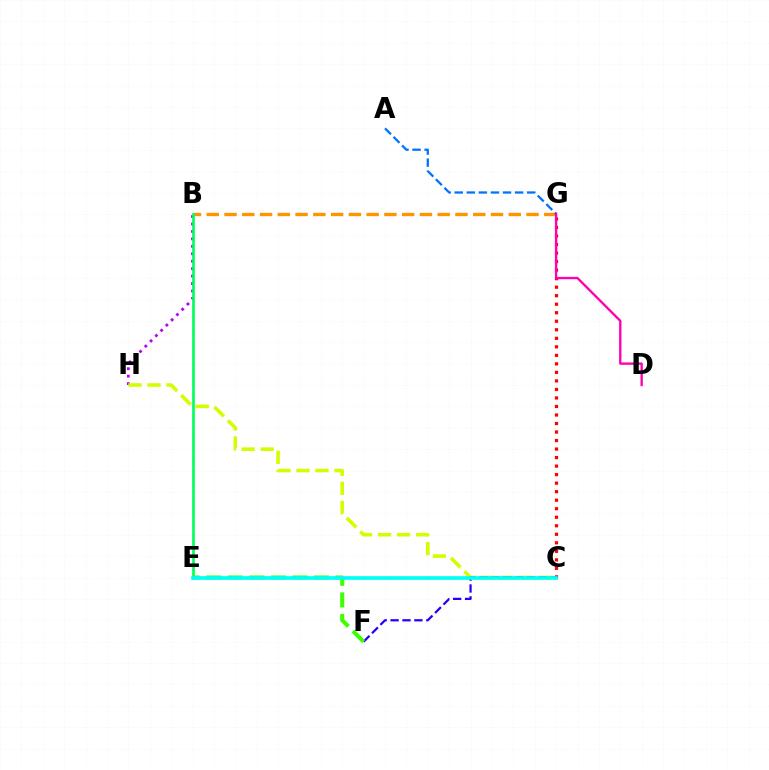{('B', 'H'): [{'color': '#b900ff', 'line_style': 'dotted', 'thickness': 2.02}], ('B', 'G'): [{'color': '#ff9400', 'line_style': 'dashed', 'thickness': 2.41}], ('C', 'H'): [{'color': '#d1ff00', 'line_style': 'dashed', 'thickness': 2.59}], ('C', 'F'): [{'color': '#2500ff', 'line_style': 'dashed', 'thickness': 1.62}], ('A', 'G'): [{'color': '#0074ff', 'line_style': 'dashed', 'thickness': 1.64}], ('C', 'G'): [{'color': '#ff0000', 'line_style': 'dotted', 'thickness': 2.32}], ('D', 'G'): [{'color': '#ff00ac', 'line_style': 'solid', 'thickness': 1.68}], ('B', 'E'): [{'color': '#00ff5c', 'line_style': 'solid', 'thickness': 1.93}], ('E', 'F'): [{'color': '#3dff00', 'line_style': 'dashed', 'thickness': 2.93}], ('C', 'E'): [{'color': '#00fff6', 'line_style': 'solid', 'thickness': 2.64}]}